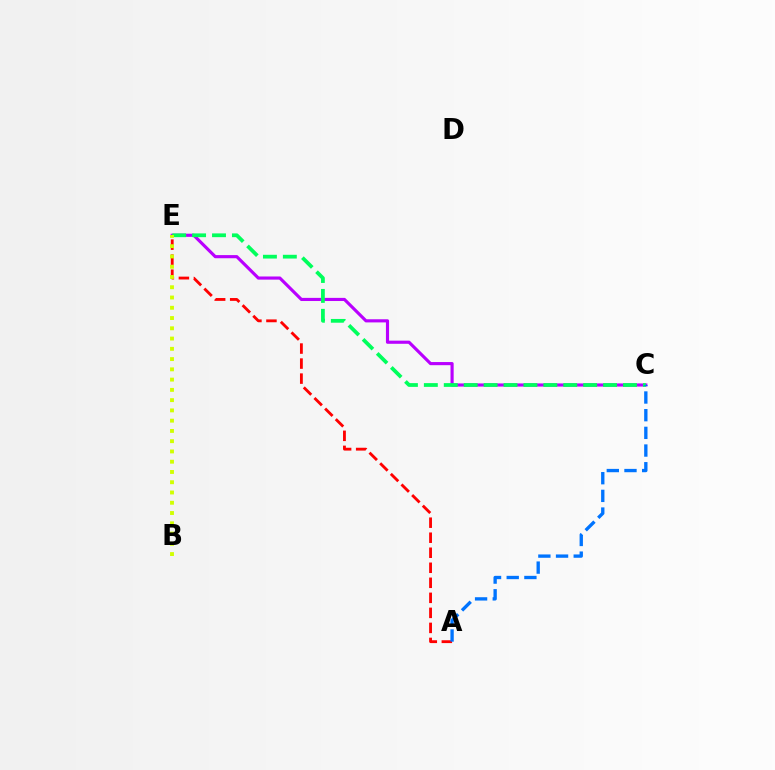{('C', 'E'): [{'color': '#b900ff', 'line_style': 'solid', 'thickness': 2.26}, {'color': '#00ff5c', 'line_style': 'dashed', 'thickness': 2.71}], ('A', 'E'): [{'color': '#ff0000', 'line_style': 'dashed', 'thickness': 2.04}], ('A', 'C'): [{'color': '#0074ff', 'line_style': 'dashed', 'thickness': 2.4}], ('B', 'E'): [{'color': '#d1ff00', 'line_style': 'dotted', 'thickness': 2.79}]}